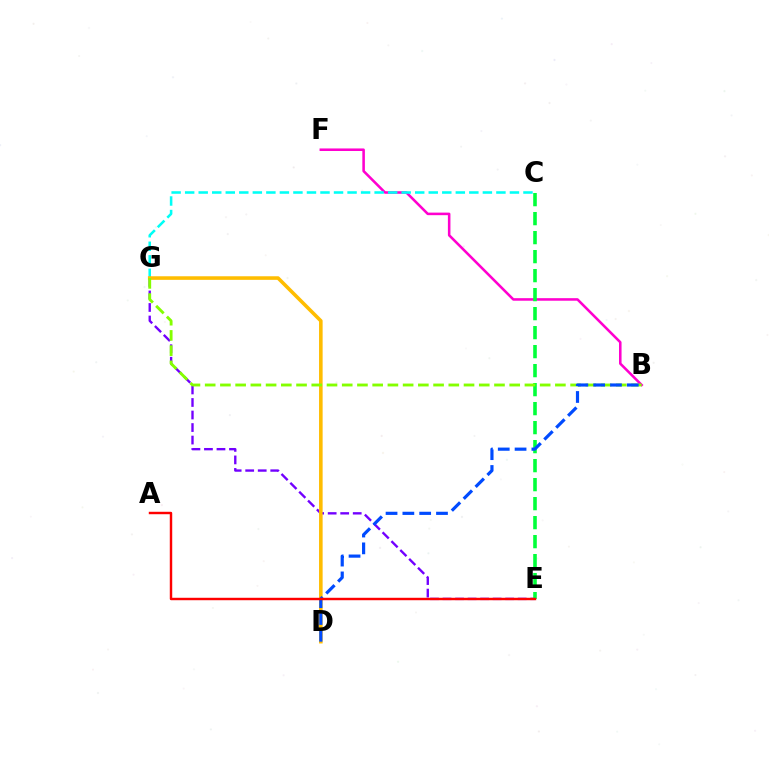{('B', 'F'): [{'color': '#ff00cf', 'line_style': 'solid', 'thickness': 1.84}], ('C', 'G'): [{'color': '#00fff6', 'line_style': 'dashed', 'thickness': 1.84}], ('E', 'G'): [{'color': '#7200ff', 'line_style': 'dashed', 'thickness': 1.7}], ('D', 'G'): [{'color': '#ffbd00', 'line_style': 'solid', 'thickness': 2.58}], ('C', 'E'): [{'color': '#00ff39', 'line_style': 'dashed', 'thickness': 2.58}], ('B', 'G'): [{'color': '#84ff00', 'line_style': 'dashed', 'thickness': 2.07}], ('B', 'D'): [{'color': '#004bff', 'line_style': 'dashed', 'thickness': 2.28}], ('A', 'E'): [{'color': '#ff0000', 'line_style': 'solid', 'thickness': 1.75}]}